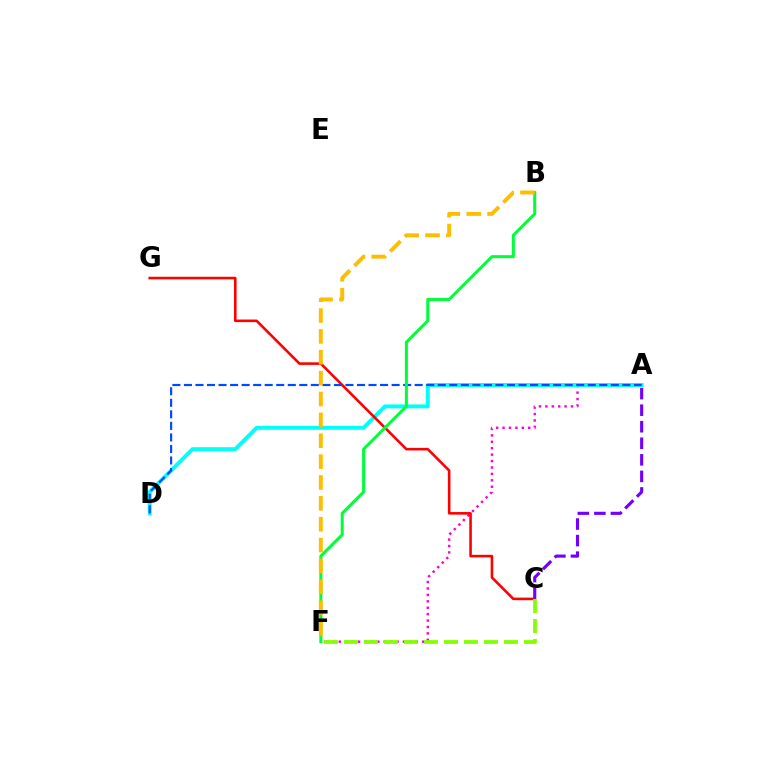{('A', 'F'): [{'color': '#ff00cf', 'line_style': 'dotted', 'thickness': 1.74}], ('A', 'D'): [{'color': '#00fff6', 'line_style': 'solid', 'thickness': 2.84}, {'color': '#004bff', 'line_style': 'dashed', 'thickness': 1.57}], ('C', 'G'): [{'color': '#ff0000', 'line_style': 'solid', 'thickness': 1.86}], ('C', 'F'): [{'color': '#84ff00', 'line_style': 'dashed', 'thickness': 2.72}], ('A', 'C'): [{'color': '#7200ff', 'line_style': 'dashed', 'thickness': 2.25}], ('B', 'F'): [{'color': '#00ff39', 'line_style': 'solid', 'thickness': 2.18}, {'color': '#ffbd00', 'line_style': 'dashed', 'thickness': 2.83}]}